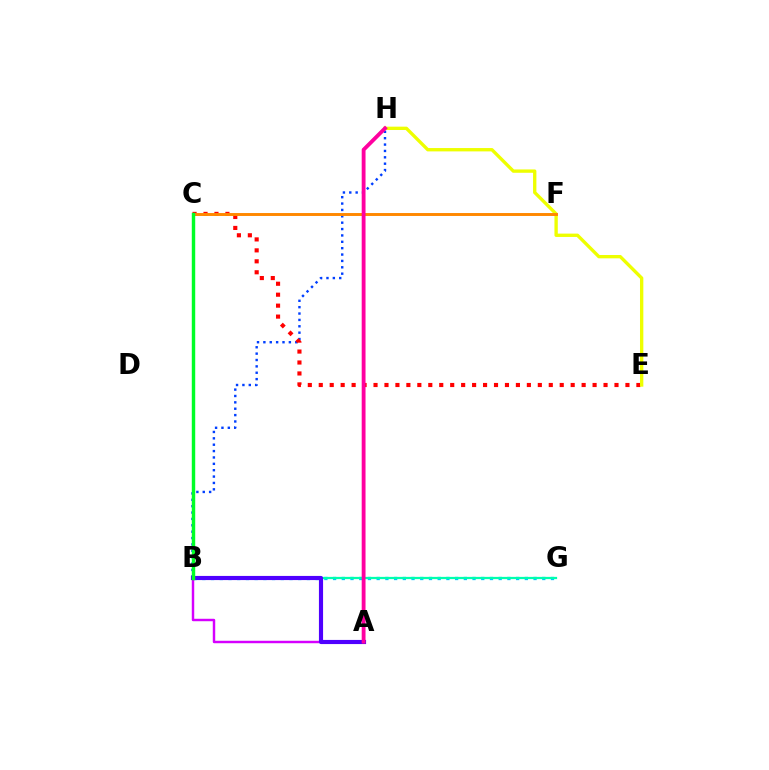{('B', 'G'): [{'color': '#00c7ff', 'line_style': 'dotted', 'thickness': 2.37}, {'color': '#00ffaf', 'line_style': 'solid', 'thickness': 1.61}], ('B', 'H'): [{'color': '#003fff', 'line_style': 'dotted', 'thickness': 1.73}], ('C', 'E'): [{'color': '#ff0000', 'line_style': 'dotted', 'thickness': 2.98}], ('E', 'H'): [{'color': '#eeff00', 'line_style': 'solid', 'thickness': 2.41}], ('A', 'B'): [{'color': '#d600ff', 'line_style': 'solid', 'thickness': 1.76}, {'color': '#4f00ff', 'line_style': 'solid', 'thickness': 2.98}], ('C', 'F'): [{'color': '#ff8800', 'line_style': 'solid', 'thickness': 2.11}], ('A', 'H'): [{'color': '#66ff00', 'line_style': 'solid', 'thickness': 1.82}, {'color': '#ff00a0', 'line_style': 'solid', 'thickness': 2.76}], ('B', 'C'): [{'color': '#00ff27', 'line_style': 'solid', 'thickness': 2.47}]}